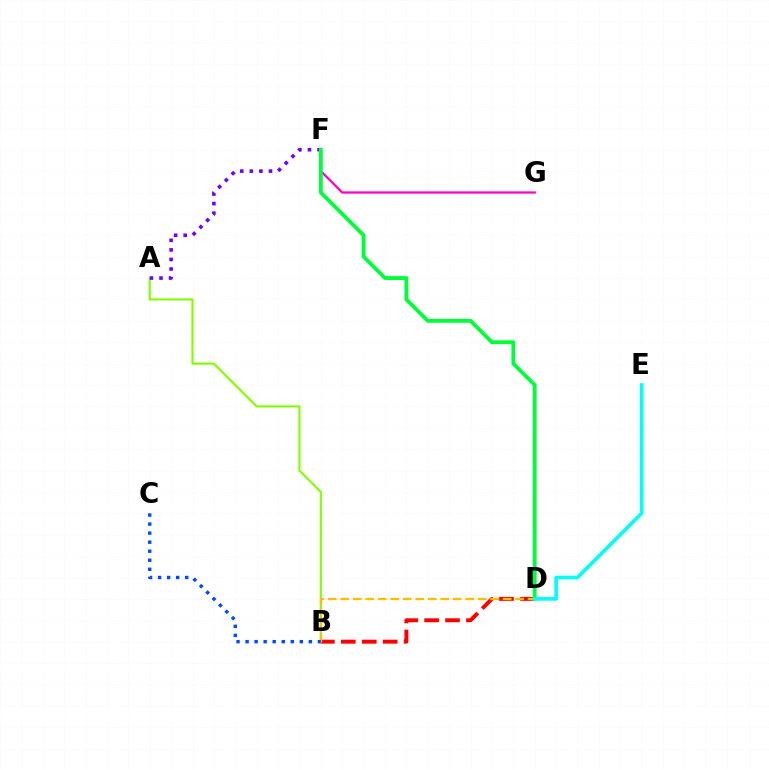{('B', 'D'): [{'color': '#ff0000', 'line_style': 'dashed', 'thickness': 2.84}, {'color': '#ffbd00', 'line_style': 'dashed', 'thickness': 1.7}], ('A', 'B'): [{'color': '#84ff00', 'line_style': 'solid', 'thickness': 1.56}], ('A', 'F'): [{'color': '#7200ff', 'line_style': 'dotted', 'thickness': 2.6}], ('B', 'C'): [{'color': '#004bff', 'line_style': 'dotted', 'thickness': 2.46}], ('F', 'G'): [{'color': '#ff00cf', 'line_style': 'solid', 'thickness': 1.63}], ('D', 'F'): [{'color': '#00ff39', 'line_style': 'solid', 'thickness': 2.76}], ('D', 'E'): [{'color': '#00fff6', 'line_style': 'solid', 'thickness': 2.62}]}